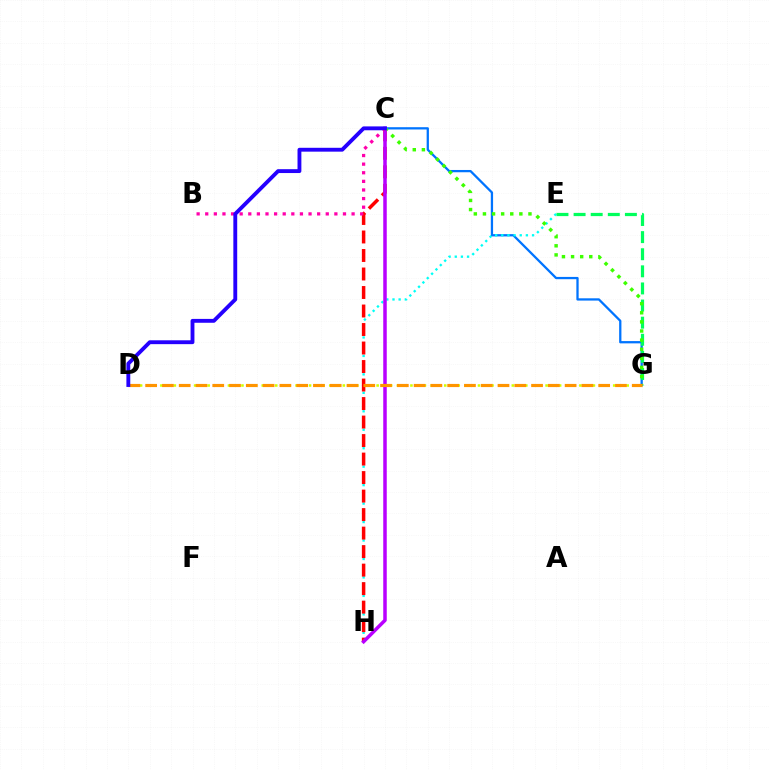{('D', 'G'): [{'color': '#d1ff00', 'line_style': 'dotted', 'thickness': 1.84}, {'color': '#ff9400', 'line_style': 'dashed', 'thickness': 2.28}], ('C', 'G'): [{'color': '#0074ff', 'line_style': 'solid', 'thickness': 1.64}, {'color': '#3dff00', 'line_style': 'dotted', 'thickness': 2.47}], ('E', 'H'): [{'color': '#00fff6', 'line_style': 'dotted', 'thickness': 1.67}], ('C', 'H'): [{'color': '#ff0000', 'line_style': 'dashed', 'thickness': 2.51}, {'color': '#b900ff', 'line_style': 'solid', 'thickness': 2.53}], ('E', 'G'): [{'color': '#00ff5c', 'line_style': 'dashed', 'thickness': 2.32}], ('B', 'C'): [{'color': '#ff00ac', 'line_style': 'dotted', 'thickness': 2.34}], ('C', 'D'): [{'color': '#2500ff', 'line_style': 'solid', 'thickness': 2.78}]}